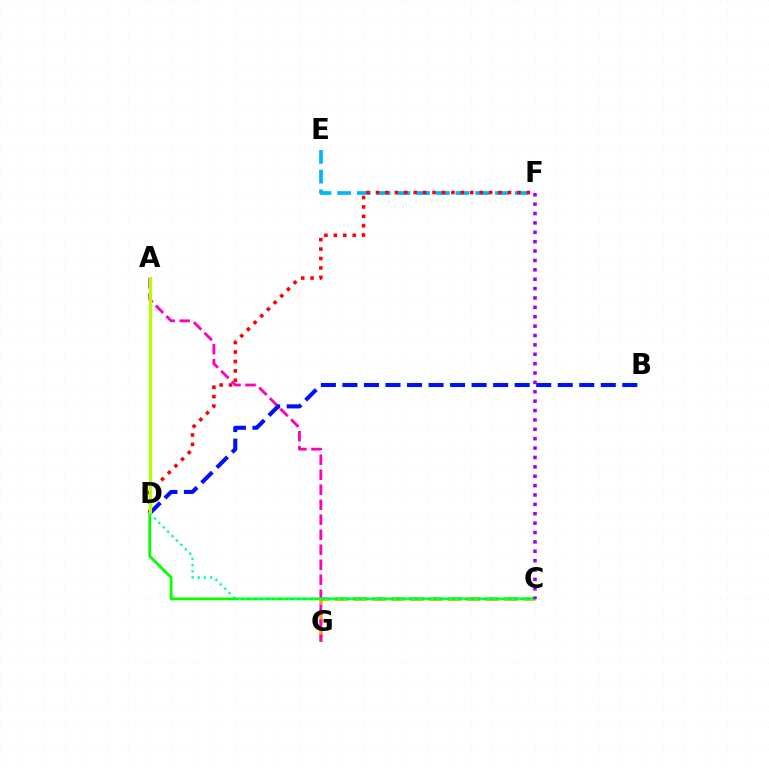{('C', 'G'): [{'color': '#ffa500', 'line_style': 'dashed', 'thickness': 2.56}], ('E', 'F'): [{'color': '#00b5ff', 'line_style': 'dashed', 'thickness': 2.68}], ('D', 'F'): [{'color': '#ff0000', 'line_style': 'dotted', 'thickness': 2.56}], ('A', 'G'): [{'color': '#ff00bd', 'line_style': 'dashed', 'thickness': 2.04}], ('B', 'D'): [{'color': '#0010ff', 'line_style': 'dashed', 'thickness': 2.93}], ('C', 'D'): [{'color': '#08ff00', 'line_style': 'solid', 'thickness': 2.03}, {'color': '#00ff9d', 'line_style': 'dotted', 'thickness': 1.69}], ('A', 'D'): [{'color': '#b3ff00', 'line_style': 'solid', 'thickness': 2.29}], ('C', 'F'): [{'color': '#9b00ff', 'line_style': 'dotted', 'thickness': 2.55}]}